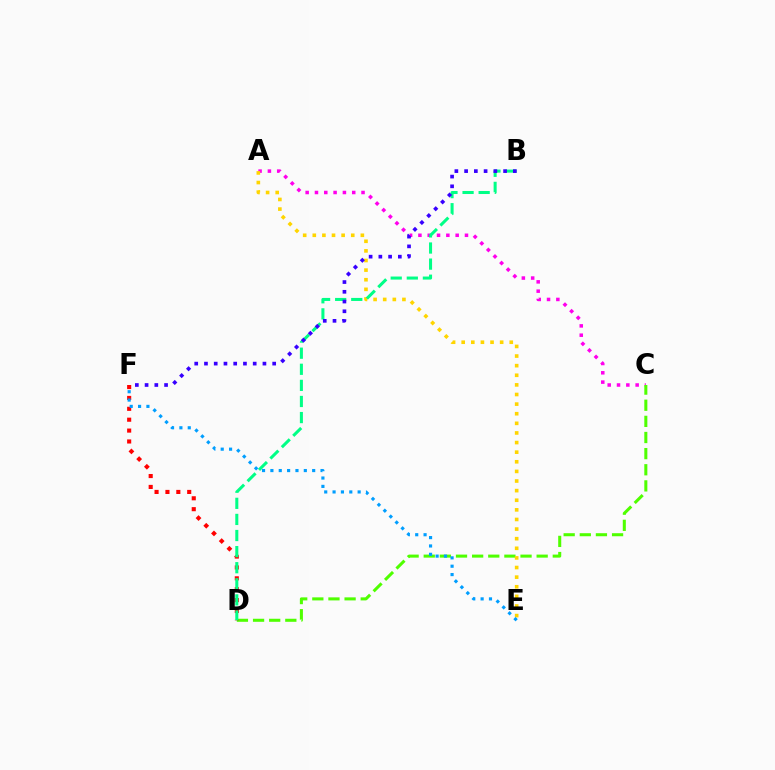{('A', 'C'): [{'color': '#ff00ed', 'line_style': 'dotted', 'thickness': 2.53}], ('C', 'D'): [{'color': '#4fff00', 'line_style': 'dashed', 'thickness': 2.19}], ('D', 'F'): [{'color': '#ff0000', 'line_style': 'dotted', 'thickness': 2.96}], ('A', 'E'): [{'color': '#ffd500', 'line_style': 'dotted', 'thickness': 2.61}], ('B', 'D'): [{'color': '#00ff86', 'line_style': 'dashed', 'thickness': 2.19}], ('B', 'F'): [{'color': '#3700ff', 'line_style': 'dotted', 'thickness': 2.65}], ('E', 'F'): [{'color': '#009eff', 'line_style': 'dotted', 'thickness': 2.27}]}